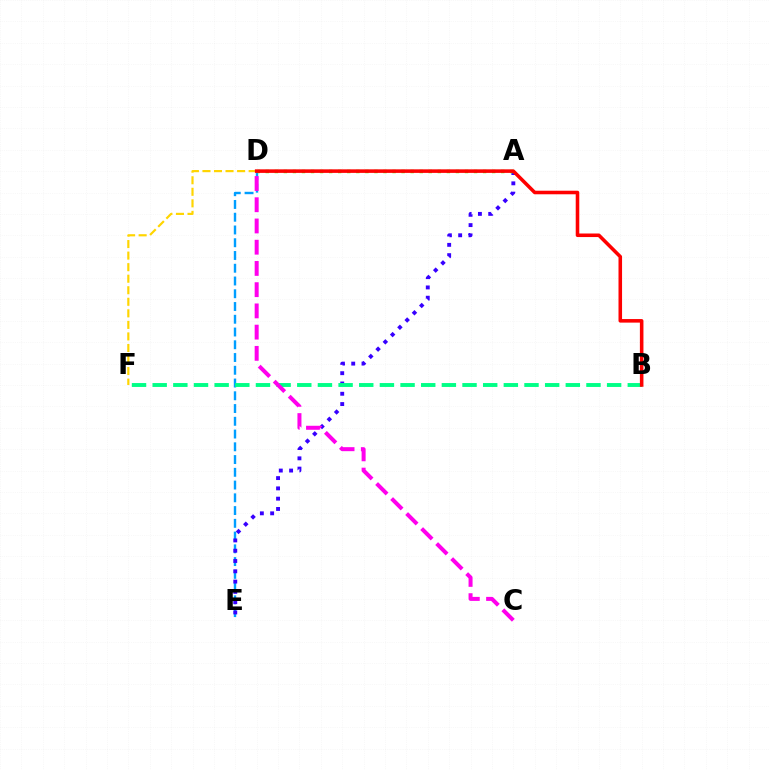{('D', 'E'): [{'color': '#009eff', 'line_style': 'dashed', 'thickness': 1.73}], ('A', 'E'): [{'color': '#3700ff', 'line_style': 'dotted', 'thickness': 2.79}], ('A', 'D'): [{'color': '#4fff00', 'line_style': 'dotted', 'thickness': 2.46}], ('B', 'F'): [{'color': '#00ff86', 'line_style': 'dashed', 'thickness': 2.81}], ('C', 'D'): [{'color': '#ff00ed', 'line_style': 'dashed', 'thickness': 2.88}], ('D', 'F'): [{'color': '#ffd500', 'line_style': 'dashed', 'thickness': 1.57}], ('B', 'D'): [{'color': '#ff0000', 'line_style': 'solid', 'thickness': 2.56}]}